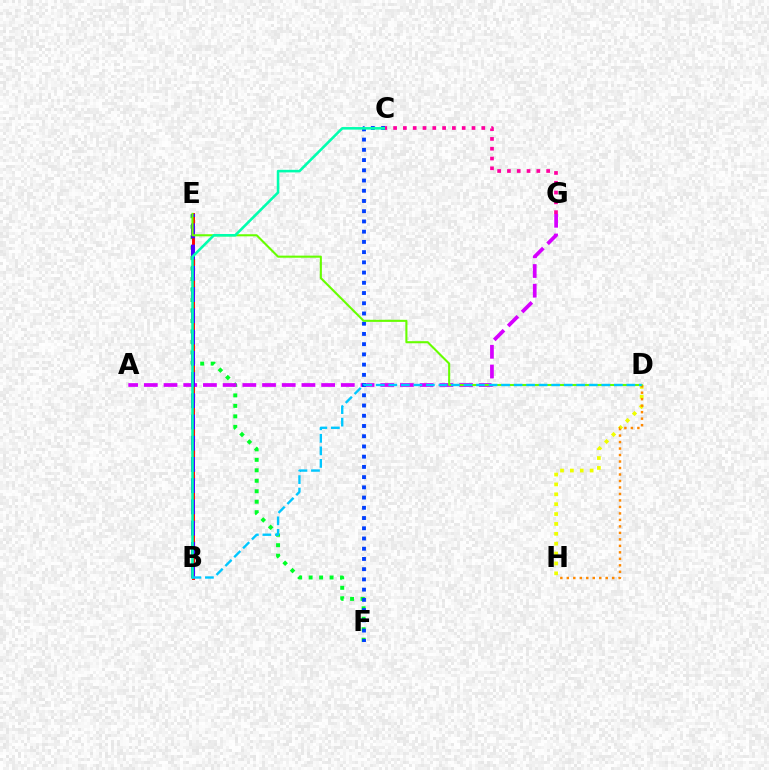{('E', 'F'): [{'color': '#00ff27', 'line_style': 'dotted', 'thickness': 2.84}], ('B', 'E'): [{'color': '#ff0000', 'line_style': 'solid', 'thickness': 2.1}, {'color': '#4f00ff', 'line_style': 'dashed', 'thickness': 2.88}], ('D', 'H'): [{'color': '#eeff00', 'line_style': 'dotted', 'thickness': 2.68}, {'color': '#ff8800', 'line_style': 'dotted', 'thickness': 1.76}], ('A', 'G'): [{'color': '#d600ff', 'line_style': 'dashed', 'thickness': 2.68}], ('C', 'F'): [{'color': '#003fff', 'line_style': 'dotted', 'thickness': 2.78}], ('D', 'E'): [{'color': '#66ff00', 'line_style': 'solid', 'thickness': 1.51}], ('B', 'C'): [{'color': '#00ffaf', 'line_style': 'solid', 'thickness': 1.86}], ('C', 'G'): [{'color': '#ff00a0', 'line_style': 'dotted', 'thickness': 2.66}], ('B', 'D'): [{'color': '#00c7ff', 'line_style': 'dashed', 'thickness': 1.7}]}